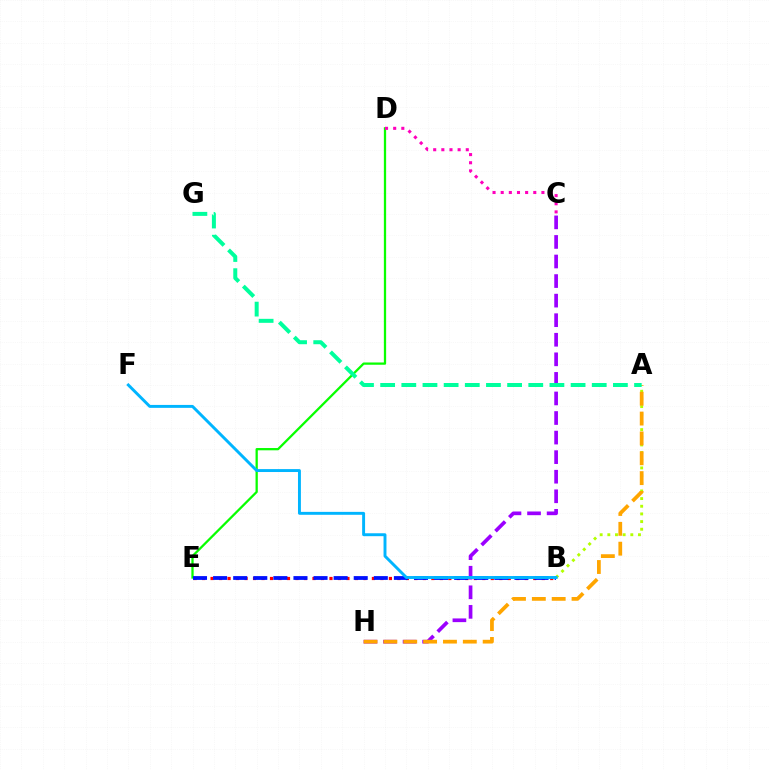{('A', 'B'): [{'color': '#b3ff00', 'line_style': 'dotted', 'thickness': 2.08}], ('D', 'E'): [{'color': '#08ff00', 'line_style': 'solid', 'thickness': 1.64}], ('C', 'H'): [{'color': '#9b00ff', 'line_style': 'dashed', 'thickness': 2.66}], ('C', 'D'): [{'color': '#ff00bd', 'line_style': 'dotted', 'thickness': 2.21}], ('B', 'E'): [{'color': '#ff0000', 'line_style': 'dotted', 'thickness': 2.31}, {'color': '#0010ff', 'line_style': 'dashed', 'thickness': 2.73}], ('A', 'H'): [{'color': '#ffa500', 'line_style': 'dashed', 'thickness': 2.7}], ('A', 'G'): [{'color': '#00ff9d', 'line_style': 'dashed', 'thickness': 2.87}], ('B', 'F'): [{'color': '#00b5ff', 'line_style': 'solid', 'thickness': 2.1}]}